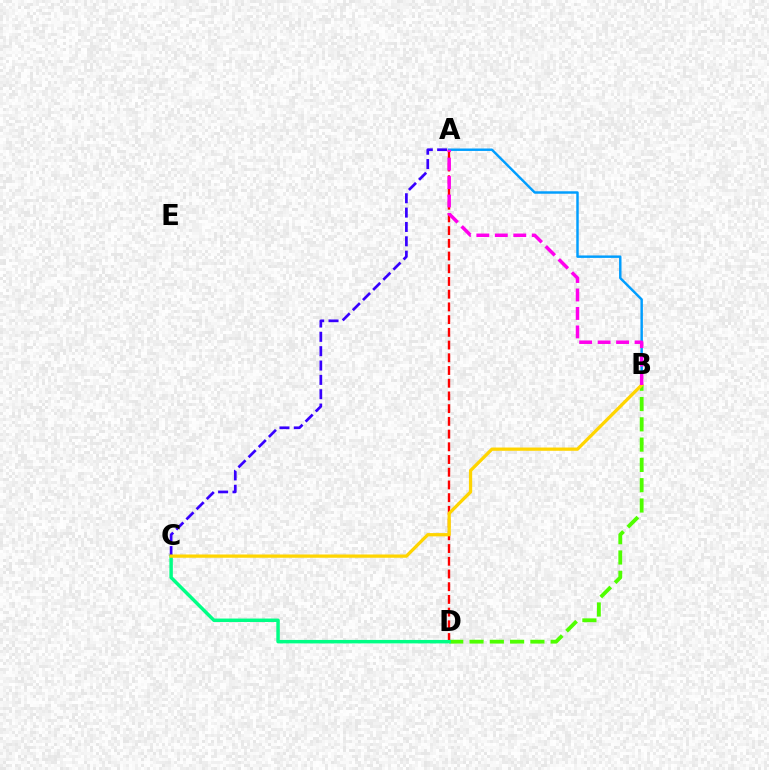{('B', 'D'): [{'color': '#4fff00', 'line_style': 'dashed', 'thickness': 2.76}], ('A', 'D'): [{'color': '#ff0000', 'line_style': 'dashed', 'thickness': 1.73}], ('A', 'B'): [{'color': '#009eff', 'line_style': 'solid', 'thickness': 1.76}, {'color': '#ff00ed', 'line_style': 'dashed', 'thickness': 2.51}], ('C', 'D'): [{'color': '#00ff86', 'line_style': 'solid', 'thickness': 2.49}], ('A', 'C'): [{'color': '#3700ff', 'line_style': 'dashed', 'thickness': 1.95}], ('B', 'C'): [{'color': '#ffd500', 'line_style': 'solid', 'thickness': 2.35}]}